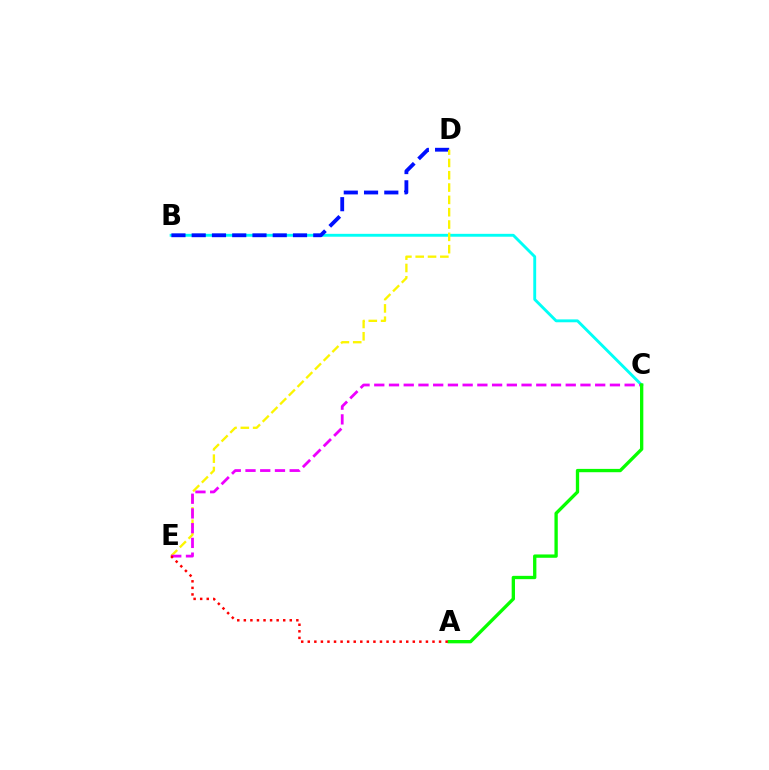{('B', 'C'): [{'color': '#00fff6', 'line_style': 'solid', 'thickness': 2.07}], ('B', 'D'): [{'color': '#0010ff', 'line_style': 'dashed', 'thickness': 2.75}], ('D', 'E'): [{'color': '#fcf500', 'line_style': 'dashed', 'thickness': 1.67}], ('C', 'E'): [{'color': '#ee00ff', 'line_style': 'dashed', 'thickness': 2.0}], ('A', 'C'): [{'color': '#08ff00', 'line_style': 'solid', 'thickness': 2.39}], ('A', 'E'): [{'color': '#ff0000', 'line_style': 'dotted', 'thickness': 1.78}]}